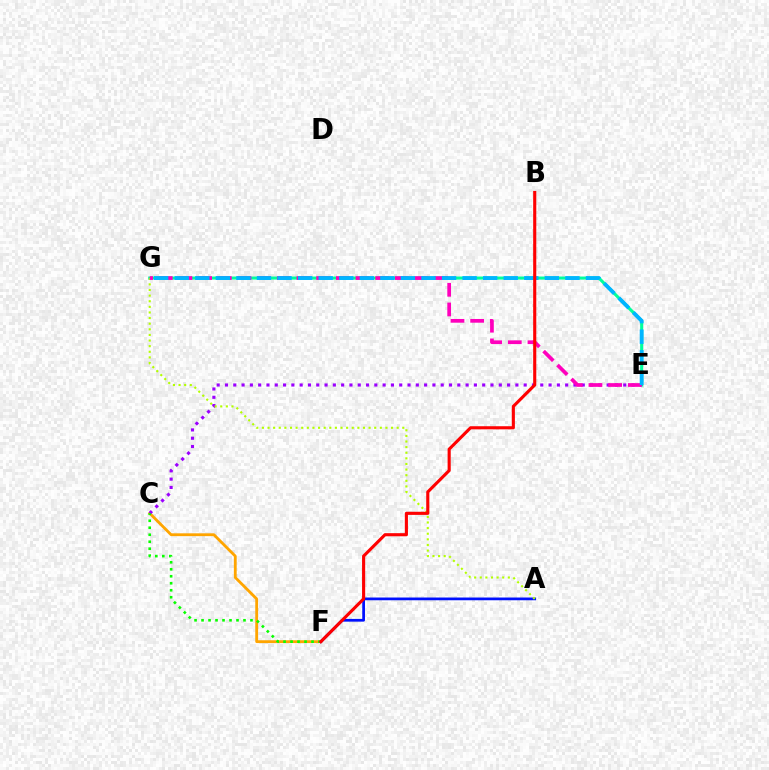{('C', 'F'): [{'color': '#ffa500', 'line_style': 'solid', 'thickness': 2.03}, {'color': '#08ff00', 'line_style': 'dotted', 'thickness': 1.9}], ('E', 'G'): [{'color': '#00ff9d', 'line_style': 'solid', 'thickness': 2.2}, {'color': '#ff00bd', 'line_style': 'dashed', 'thickness': 2.67}, {'color': '#00b5ff', 'line_style': 'dashed', 'thickness': 2.79}], ('C', 'E'): [{'color': '#9b00ff', 'line_style': 'dotted', 'thickness': 2.25}], ('A', 'F'): [{'color': '#0010ff', 'line_style': 'solid', 'thickness': 1.97}], ('A', 'G'): [{'color': '#b3ff00', 'line_style': 'dotted', 'thickness': 1.53}], ('B', 'F'): [{'color': '#ff0000', 'line_style': 'solid', 'thickness': 2.24}]}